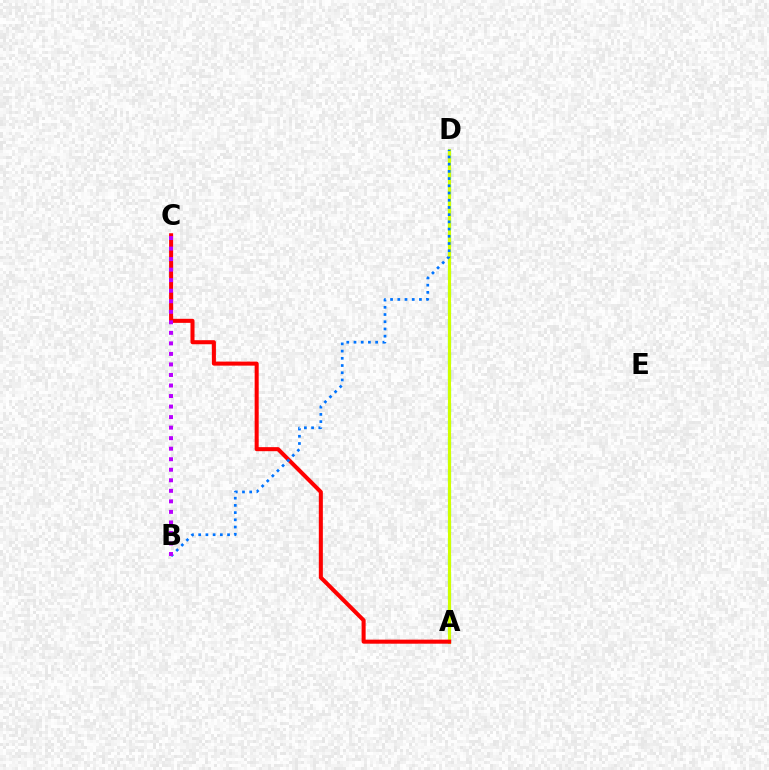{('A', 'D'): [{'color': '#00ff5c', 'line_style': 'dashed', 'thickness': 2.29}, {'color': '#d1ff00', 'line_style': 'solid', 'thickness': 2.21}], ('A', 'C'): [{'color': '#ff0000', 'line_style': 'solid', 'thickness': 2.91}], ('B', 'D'): [{'color': '#0074ff', 'line_style': 'dotted', 'thickness': 1.96}], ('B', 'C'): [{'color': '#b900ff', 'line_style': 'dotted', 'thickness': 2.86}]}